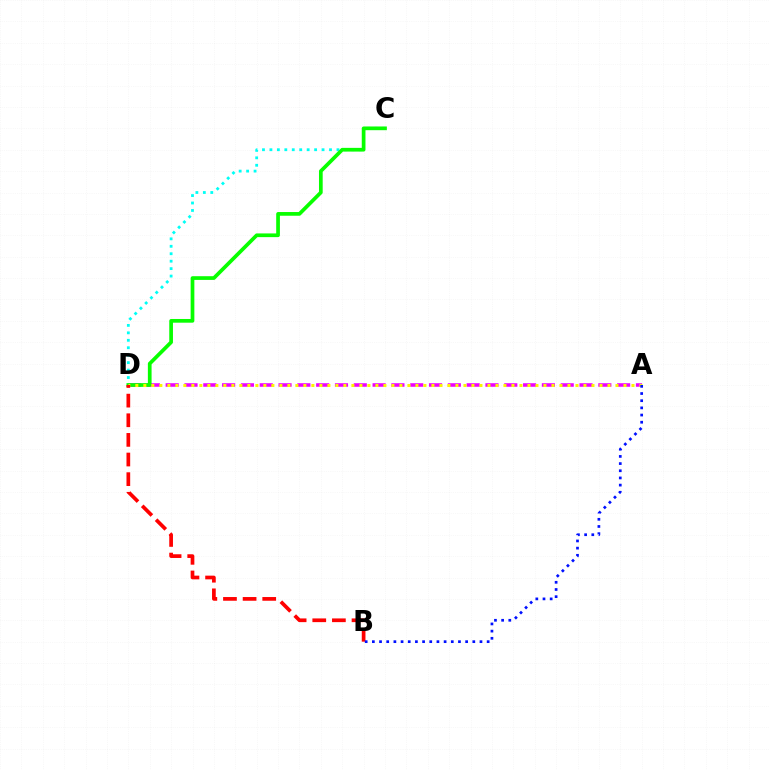{('A', 'D'): [{'color': '#ee00ff', 'line_style': 'dashed', 'thickness': 2.56}, {'color': '#fcf500', 'line_style': 'dotted', 'thickness': 2.17}], ('C', 'D'): [{'color': '#00fff6', 'line_style': 'dotted', 'thickness': 2.02}, {'color': '#08ff00', 'line_style': 'solid', 'thickness': 2.67}], ('B', 'D'): [{'color': '#ff0000', 'line_style': 'dashed', 'thickness': 2.67}], ('A', 'B'): [{'color': '#0010ff', 'line_style': 'dotted', 'thickness': 1.95}]}